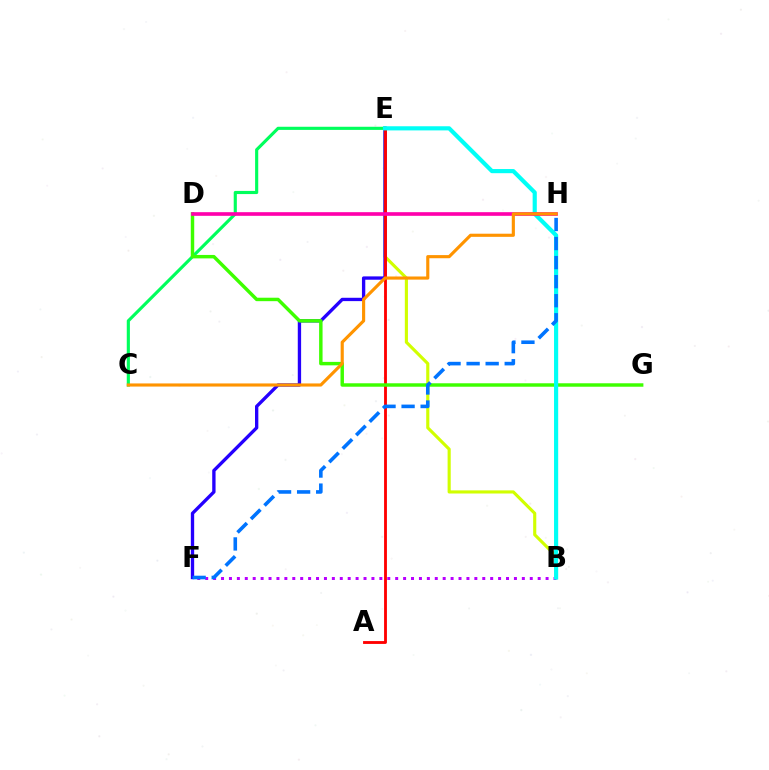{('B', 'E'): [{'color': '#d1ff00', 'line_style': 'solid', 'thickness': 2.25}, {'color': '#00fff6', 'line_style': 'solid', 'thickness': 2.99}], ('B', 'F'): [{'color': '#b900ff', 'line_style': 'dotted', 'thickness': 2.15}], ('C', 'E'): [{'color': '#00ff5c', 'line_style': 'solid', 'thickness': 2.26}], ('E', 'F'): [{'color': '#2500ff', 'line_style': 'solid', 'thickness': 2.4}], ('A', 'E'): [{'color': '#ff0000', 'line_style': 'solid', 'thickness': 2.05}], ('D', 'G'): [{'color': '#3dff00', 'line_style': 'solid', 'thickness': 2.48}], ('D', 'H'): [{'color': '#ff00ac', 'line_style': 'solid', 'thickness': 2.63}], ('C', 'H'): [{'color': '#ff9400', 'line_style': 'solid', 'thickness': 2.26}], ('F', 'H'): [{'color': '#0074ff', 'line_style': 'dashed', 'thickness': 2.59}]}